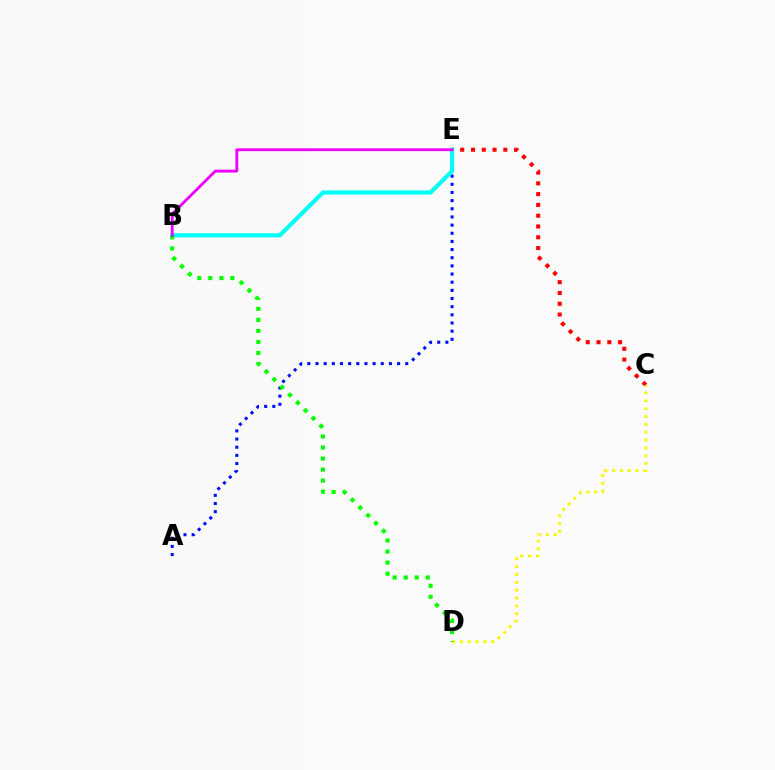{('C', 'E'): [{'color': '#ff0000', 'line_style': 'dotted', 'thickness': 2.93}], ('A', 'E'): [{'color': '#0010ff', 'line_style': 'dotted', 'thickness': 2.22}], ('C', 'D'): [{'color': '#fcf500', 'line_style': 'dotted', 'thickness': 2.13}], ('B', 'E'): [{'color': '#00fff6', 'line_style': 'solid', 'thickness': 2.97}, {'color': '#ee00ff', 'line_style': 'solid', 'thickness': 2.04}], ('B', 'D'): [{'color': '#08ff00', 'line_style': 'dotted', 'thickness': 3.0}]}